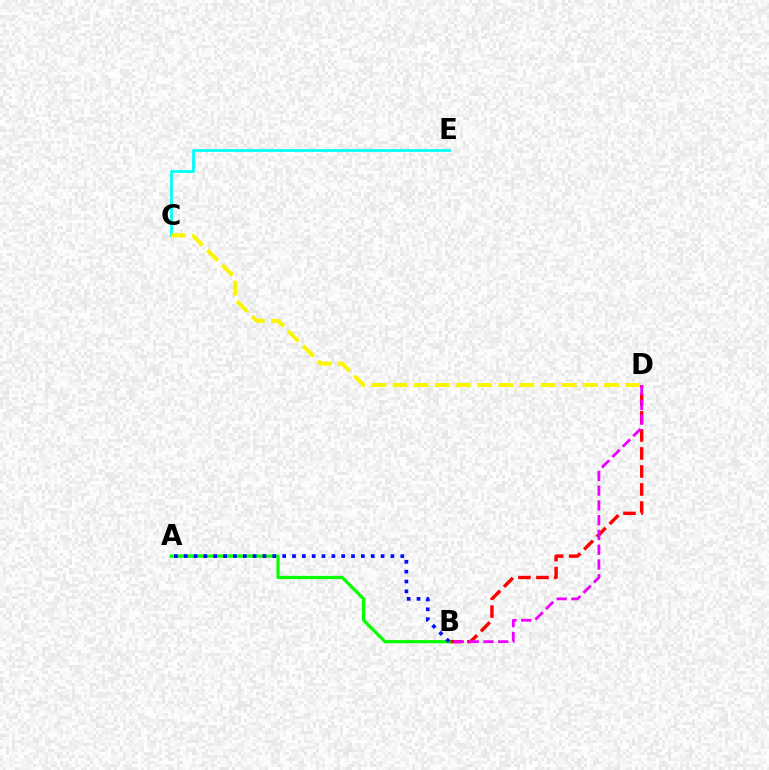{('B', 'D'): [{'color': '#ff0000', 'line_style': 'dashed', 'thickness': 2.45}, {'color': '#ee00ff', 'line_style': 'dashed', 'thickness': 2.01}], ('C', 'E'): [{'color': '#00fff6', 'line_style': 'solid', 'thickness': 1.99}], ('C', 'D'): [{'color': '#fcf500', 'line_style': 'dashed', 'thickness': 2.87}], ('A', 'B'): [{'color': '#08ff00', 'line_style': 'solid', 'thickness': 2.31}, {'color': '#0010ff', 'line_style': 'dotted', 'thickness': 2.67}]}